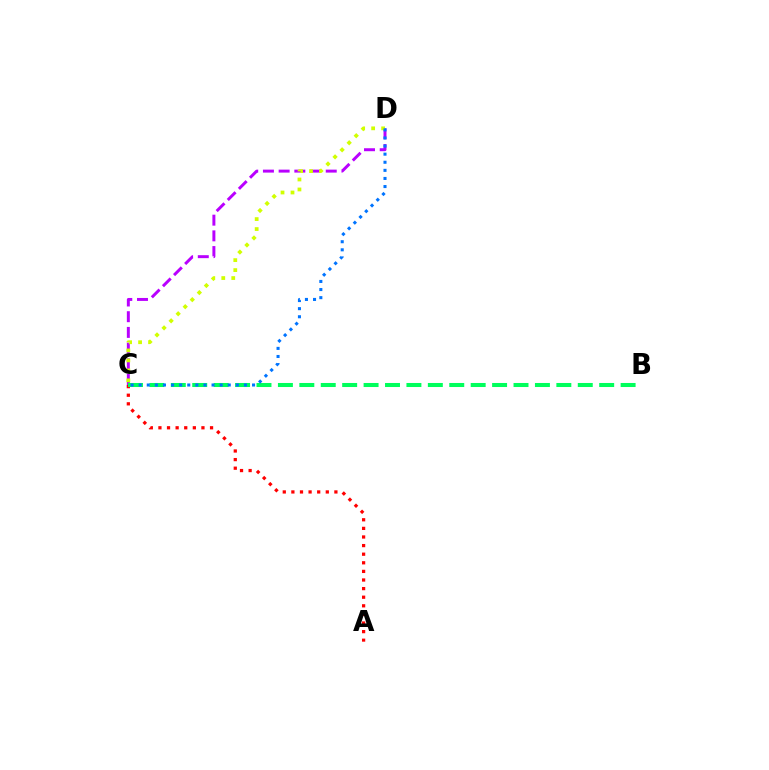{('C', 'D'): [{'color': '#b900ff', 'line_style': 'dashed', 'thickness': 2.13}, {'color': '#d1ff00', 'line_style': 'dotted', 'thickness': 2.71}, {'color': '#0074ff', 'line_style': 'dotted', 'thickness': 2.2}], ('A', 'C'): [{'color': '#ff0000', 'line_style': 'dotted', 'thickness': 2.34}], ('B', 'C'): [{'color': '#00ff5c', 'line_style': 'dashed', 'thickness': 2.91}]}